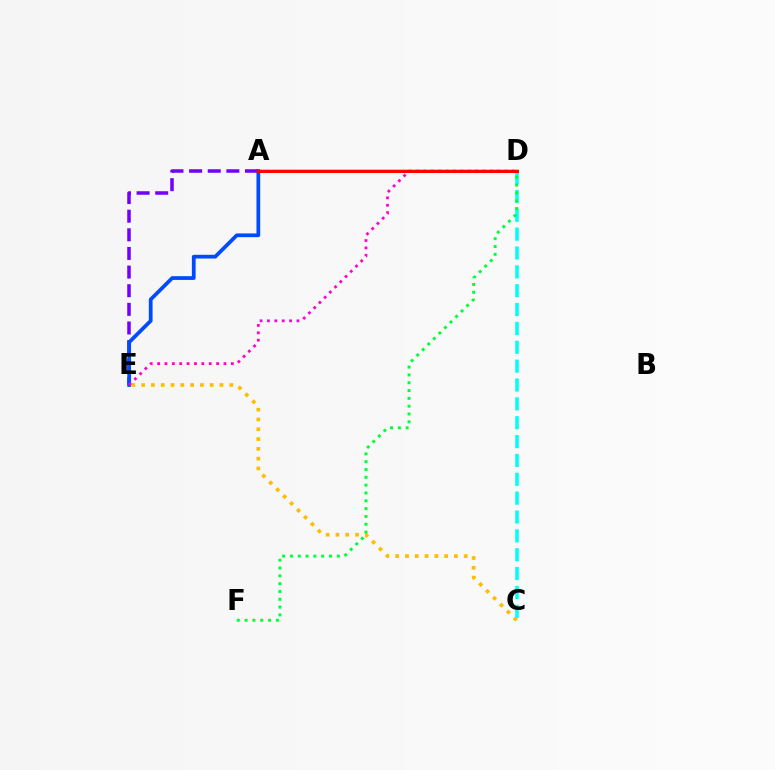{('A', 'D'): [{'color': '#84ff00', 'line_style': 'solid', 'thickness': 2.65}, {'color': '#ff0000', 'line_style': 'solid', 'thickness': 2.12}], ('A', 'E'): [{'color': '#7200ff', 'line_style': 'dashed', 'thickness': 2.53}, {'color': '#004bff', 'line_style': 'solid', 'thickness': 2.7}], ('C', 'E'): [{'color': '#ffbd00', 'line_style': 'dotted', 'thickness': 2.66}], ('C', 'D'): [{'color': '#00fff6', 'line_style': 'dashed', 'thickness': 2.56}], ('D', 'E'): [{'color': '#ff00cf', 'line_style': 'dotted', 'thickness': 2.0}], ('D', 'F'): [{'color': '#00ff39', 'line_style': 'dotted', 'thickness': 2.12}]}